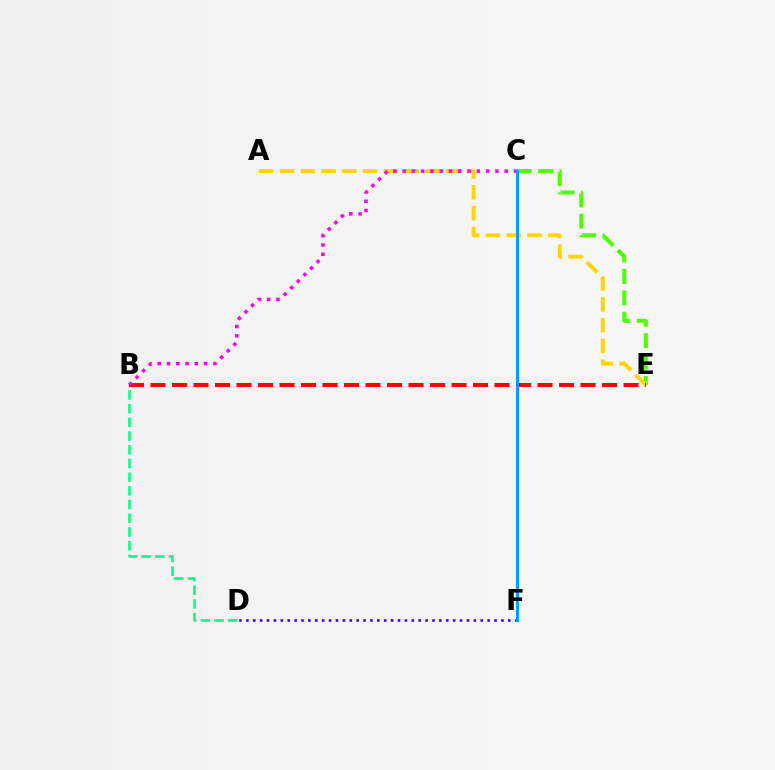{('D', 'F'): [{'color': '#3700ff', 'line_style': 'dotted', 'thickness': 1.87}], ('C', 'E'): [{'color': '#4fff00', 'line_style': 'dashed', 'thickness': 2.91}], ('B', 'D'): [{'color': '#00ff86', 'line_style': 'dashed', 'thickness': 1.86}], ('A', 'E'): [{'color': '#ffd500', 'line_style': 'dashed', 'thickness': 2.82}], ('B', 'E'): [{'color': '#ff0000', 'line_style': 'dashed', 'thickness': 2.92}], ('B', 'C'): [{'color': '#ff00ed', 'line_style': 'dotted', 'thickness': 2.52}], ('C', 'F'): [{'color': '#009eff', 'line_style': 'solid', 'thickness': 2.14}]}